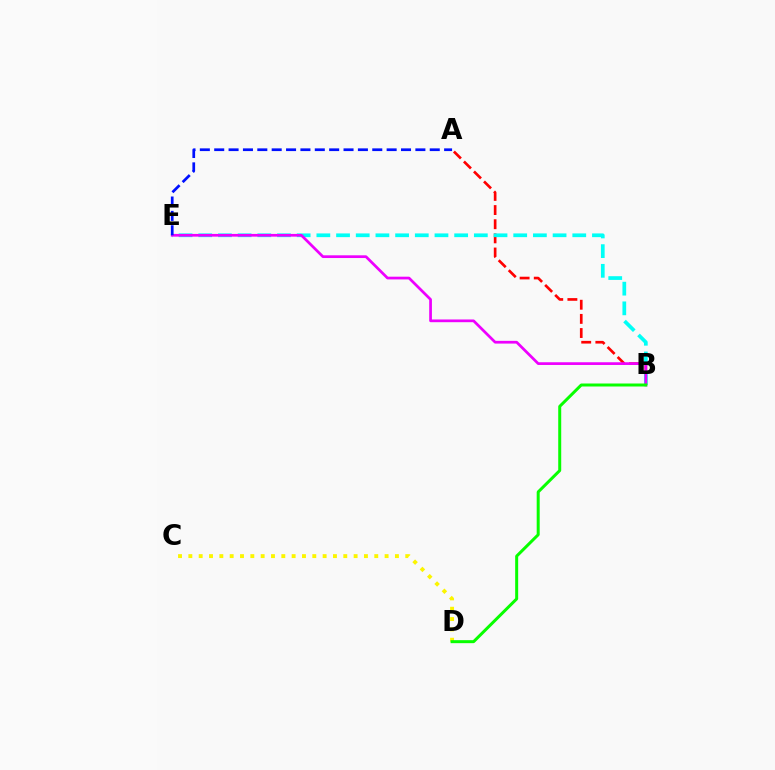{('A', 'B'): [{'color': '#ff0000', 'line_style': 'dashed', 'thickness': 1.92}], ('B', 'E'): [{'color': '#00fff6', 'line_style': 'dashed', 'thickness': 2.67}, {'color': '#ee00ff', 'line_style': 'solid', 'thickness': 1.96}], ('C', 'D'): [{'color': '#fcf500', 'line_style': 'dotted', 'thickness': 2.81}], ('B', 'D'): [{'color': '#08ff00', 'line_style': 'solid', 'thickness': 2.16}], ('A', 'E'): [{'color': '#0010ff', 'line_style': 'dashed', 'thickness': 1.95}]}